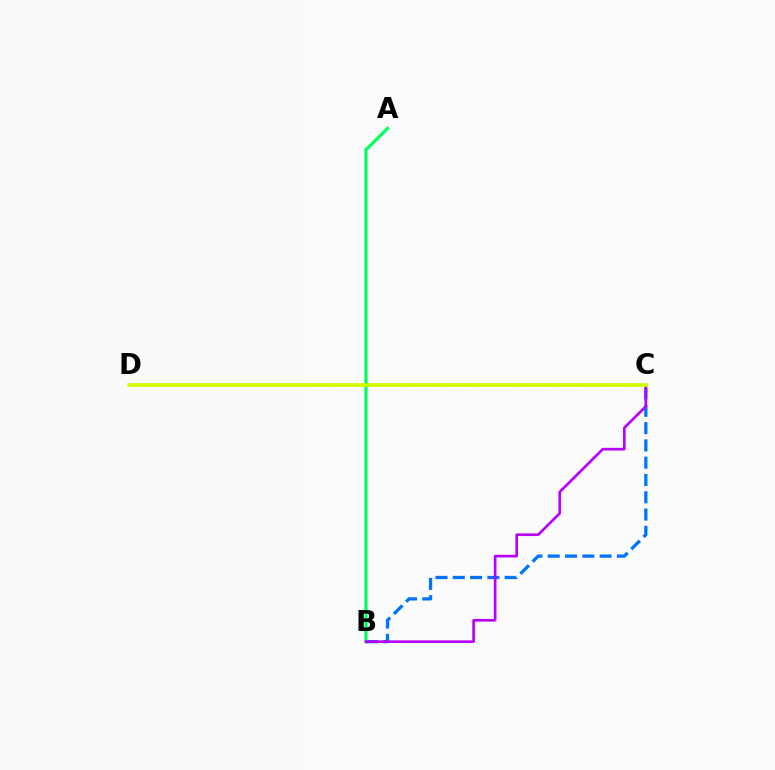{('C', 'D'): [{'color': '#ff0000', 'line_style': 'dotted', 'thickness': 1.79}, {'color': '#d1ff00', 'line_style': 'solid', 'thickness': 2.65}], ('B', 'C'): [{'color': '#0074ff', 'line_style': 'dashed', 'thickness': 2.35}, {'color': '#b900ff', 'line_style': 'solid', 'thickness': 1.91}], ('A', 'B'): [{'color': '#00ff5c', 'line_style': 'solid', 'thickness': 2.28}]}